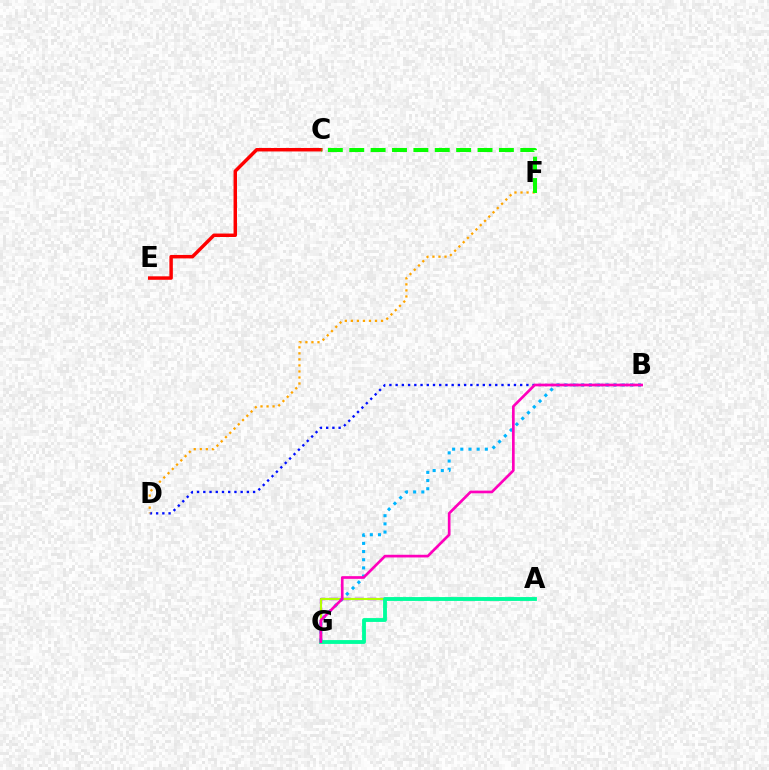{('B', 'D'): [{'color': '#0010ff', 'line_style': 'dotted', 'thickness': 1.69}], ('A', 'G'): [{'color': '#9b00ff', 'line_style': 'dashed', 'thickness': 1.74}, {'color': '#b3ff00', 'line_style': 'solid', 'thickness': 1.54}, {'color': '#00ff9d', 'line_style': 'solid', 'thickness': 2.77}], ('D', 'F'): [{'color': '#ffa500', 'line_style': 'dotted', 'thickness': 1.64}], ('C', 'E'): [{'color': '#ff0000', 'line_style': 'solid', 'thickness': 2.49}], ('C', 'F'): [{'color': '#08ff00', 'line_style': 'dashed', 'thickness': 2.9}], ('B', 'G'): [{'color': '#00b5ff', 'line_style': 'dotted', 'thickness': 2.22}, {'color': '#ff00bd', 'line_style': 'solid', 'thickness': 1.93}]}